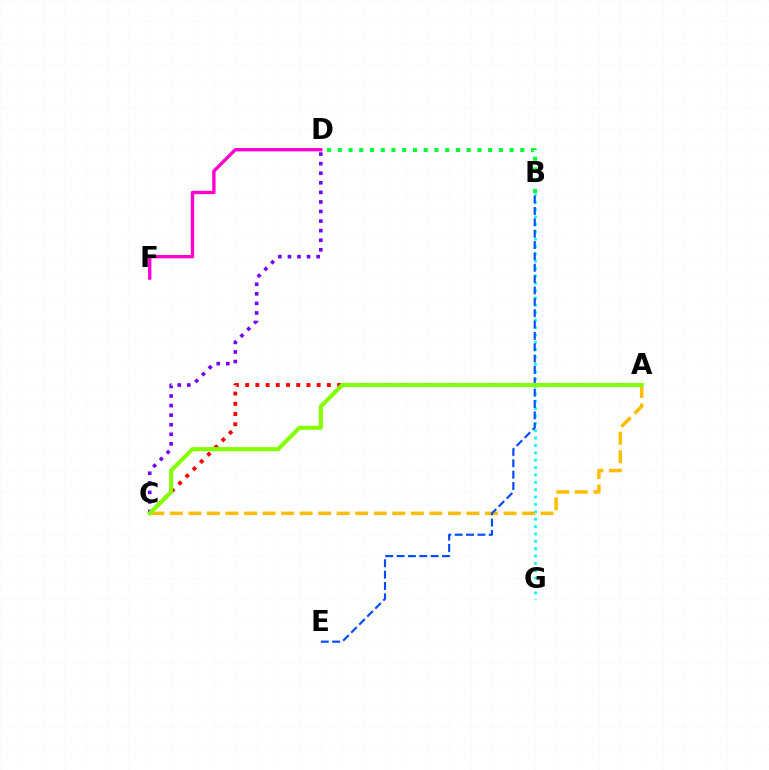{('A', 'C'): [{'color': '#ff0000', 'line_style': 'dotted', 'thickness': 2.78}, {'color': '#ffbd00', 'line_style': 'dashed', 'thickness': 2.52}, {'color': '#84ff00', 'line_style': 'solid', 'thickness': 2.95}], ('B', 'G'): [{'color': '#00fff6', 'line_style': 'dotted', 'thickness': 2.0}], ('D', 'F'): [{'color': '#ff00cf', 'line_style': 'solid', 'thickness': 2.42}], ('B', 'D'): [{'color': '#00ff39', 'line_style': 'dotted', 'thickness': 2.92}], ('C', 'D'): [{'color': '#7200ff', 'line_style': 'dotted', 'thickness': 2.6}], ('B', 'E'): [{'color': '#004bff', 'line_style': 'dashed', 'thickness': 1.54}]}